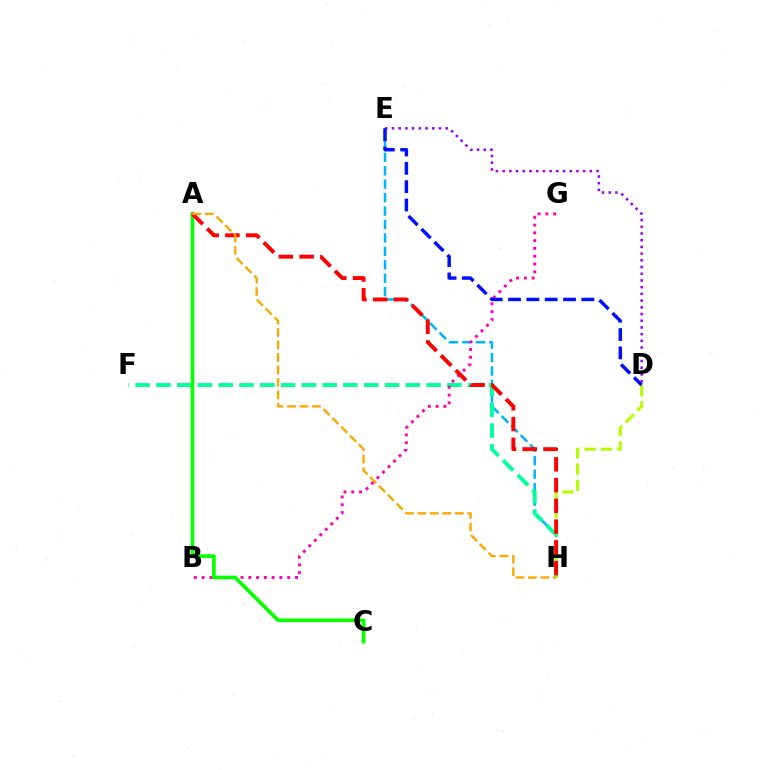{('E', 'H'): [{'color': '#00b5ff', 'line_style': 'dashed', 'thickness': 1.83}], ('F', 'H'): [{'color': '#00ff9d', 'line_style': 'dashed', 'thickness': 2.82}], ('B', 'G'): [{'color': '#ff00bd', 'line_style': 'dotted', 'thickness': 2.11}], ('D', 'E'): [{'color': '#9b00ff', 'line_style': 'dotted', 'thickness': 1.82}, {'color': '#0010ff', 'line_style': 'dashed', 'thickness': 2.49}], ('A', 'C'): [{'color': '#08ff00', 'line_style': 'solid', 'thickness': 2.64}], ('D', 'H'): [{'color': '#b3ff00', 'line_style': 'dashed', 'thickness': 2.21}], ('A', 'H'): [{'color': '#ff0000', 'line_style': 'dashed', 'thickness': 2.82}, {'color': '#ffa500', 'line_style': 'dashed', 'thickness': 1.7}]}